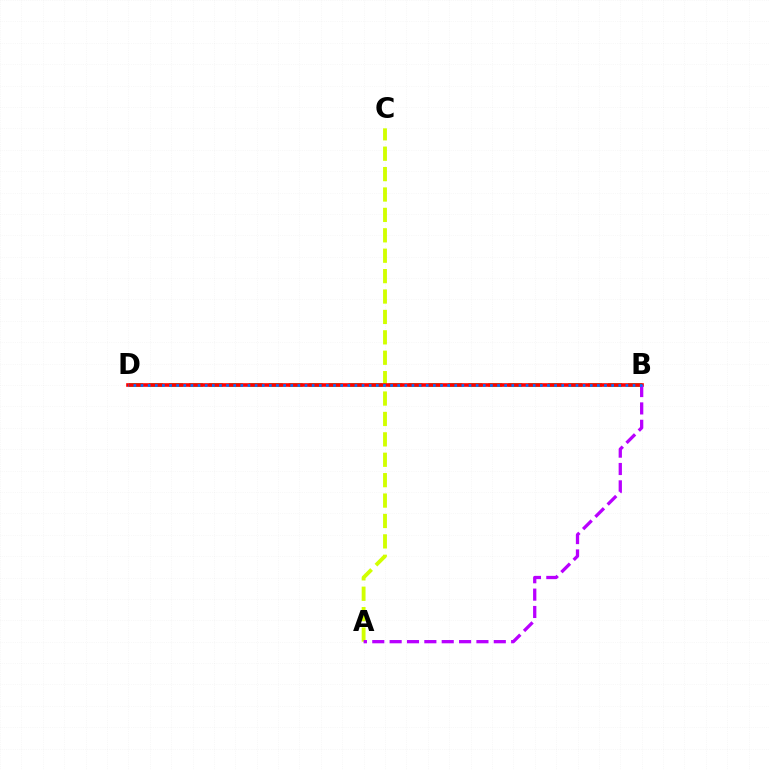{('A', 'C'): [{'color': '#d1ff00', 'line_style': 'dashed', 'thickness': 2.77}], ('B', 'D'): [{'color': '#00ff5c', 'line_style': 'dashed', 'thickness': 2.71}, {'color': '#ff0000', 'line_style': 'solid', 'thickness': 2.61}, {'color': '#0074ff', 'line_style': 'dotted', 'thickness': 1.94}], ('A', 'B'): [{'color': '#b900ff', 'line_style': 'dashed', 'thickness': 2.36}]}